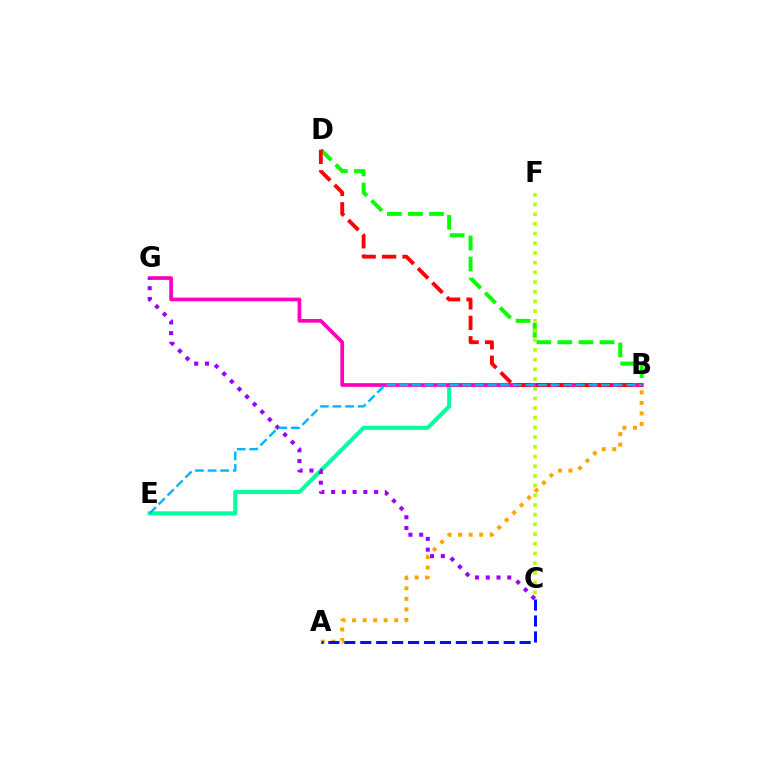{('B', 'E'): [{'color': '#00ff9d', 'line_style': 'solid', 'thickness': 2.92}, {'color': '#00b5ff', 'line_style': 'dashed', 'thickness': 1.71}], ('B', 'D'): [{'color': '#08ff00', 'line_style': 'dashed', 'thickness': 2.86}, {'color': '#ff0000', 'line_style': 'dashed', 'thickness': 2.78}], ('B', 'G'): [{'color': '#ff00bd', 'line_style': 'solid', 'thickness': 2.67}], ('C', 'F'): [{'color': '#b3ff00', 'line_style': 'dotted', 'thickness': 2.63}], ('A', 'B'): [{'color': '#ffa500', 'line_style': 'dotted', 'thickness': 2.86}], ('C', 'G'): [{'color': '#9b00ff', 'line_style': 'dotted', 'thickness': 2.92}], ('A', 'C'): [{'color': '#0010ff', 'line_style': 'dashed', 'thickness': 2.16}]}